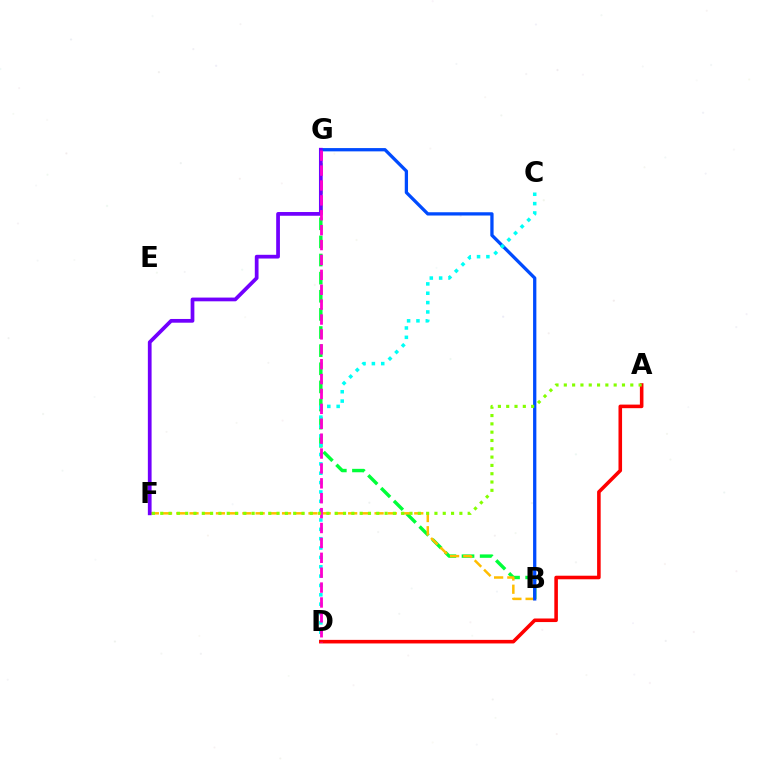{('B', 'G'): [{'color': '#00ff39', 'line_style': 'dashed', 'thickness': 2.46}, {'color': '#004bff', 'line_style': 'solid', 'thickness': 2.36}], ('B', 'F'): [{'color': '#ffbd00', 'line_style': 'dashed', 'thickness': 1.8}], ('C', 'D'): [{'color': '#00fff6', 'line_style': 'dotted', 'thickness': 2.54}], ('A', 'D'): [{'color': '#ff0000', 'line_style': 'solid', 'thickness': 2.57}], ('F', 'G'): [{'color': '#7200ff', 'line_style': 'solid', 'thickness': 2.69}], ('D', 'G'): [{'color': '#ff00cf', 'line_style': 'dashed', 'thickness': 2.02}], ('A', 'F'): [{'color': '#84ff00', 'line_style': 'dotted', 'thickness': 2.26}]}